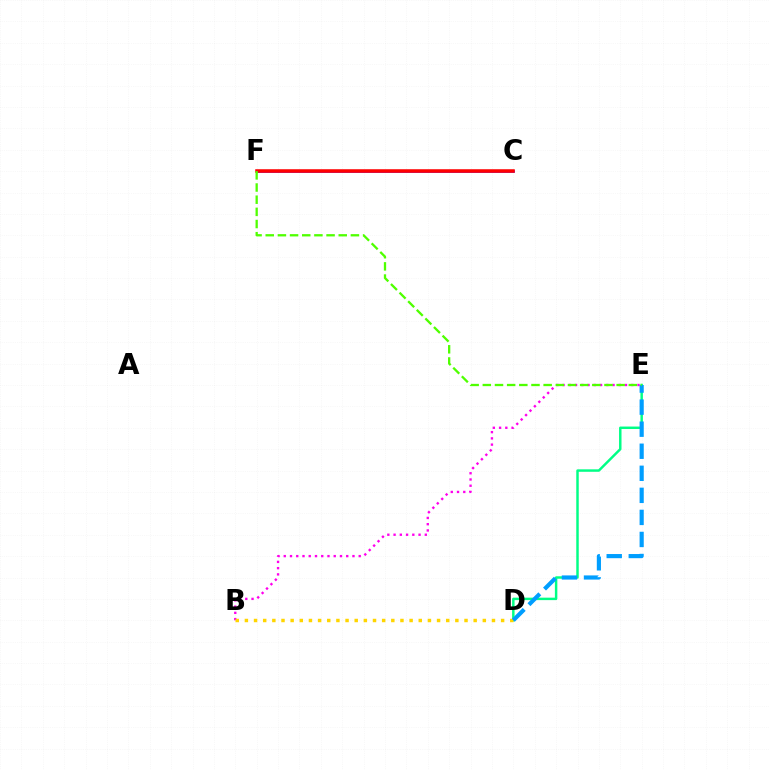{('C', 'F'): [{'color': '#3700ff', 'line_style': 'solid', 'thickness': 1.81}, {'color': '#ff0000', 'line_style': 'solid', 'thickness': 2.55}], ('B', 'E'): [{'color': '#ff00ed', 'line_style': 'dotted', 'thickness': 1.7}], ('D', 'E'): [{'color': '#00ff86', 'line_style': 'solid', 'thickness': 1.77}, {'color': '#009eff', 'line_style': 'dashed', 'thickness': 3.0}], ('B', 'D'): [{'color': '#ffd500', 'line_style': 'dotted', 'thickness': 2.49}], ('E', 'F'): [{'color': '#4fff00', 'line_style': 'dashed', 'thickness': 1.65}]}